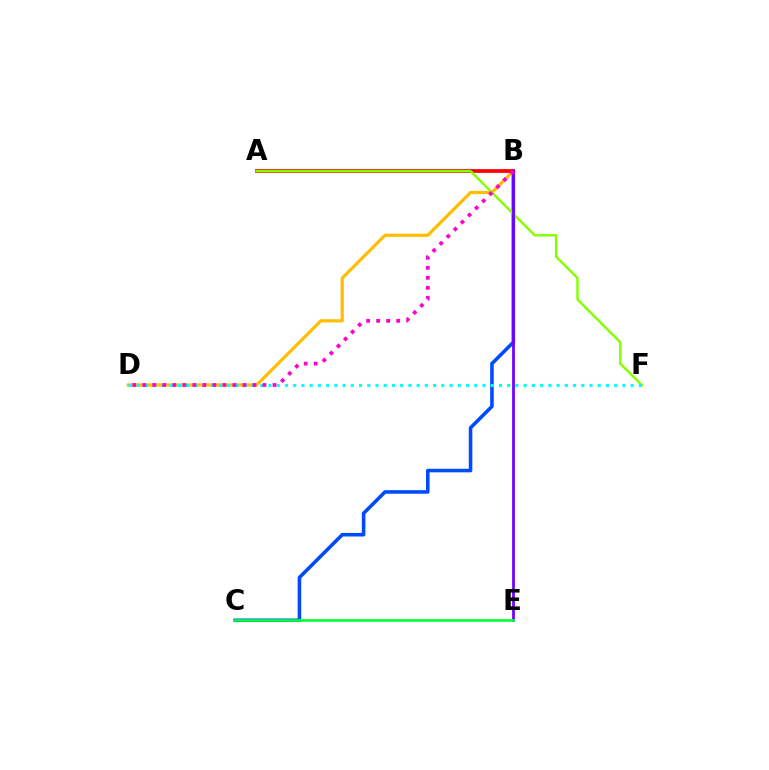{('B', 'C'): [{'color': '#004bff', 'line_style': 'solid', 'thickness': 2.57}], ('B', 'D'): [{'color': '#ffbd00', 'line_style': 'solid', 'thickness': 2.3}, {'color': '#ff00cf', 'line_style': 'dotted', 'thickness': 2.72}], ('A', 'B'): [{'color': '#ff0000', 'line_style': 'solid', 'thickness': 2.7}], ('A', 'F'): [{'color': '#84ff00', 'line_style': 'solid', 'thickness': 1.75}], ('B', 'E'): [{'color': '#7200ff', 'line_style': 'solid', 'thickness': 1.99}], ('D', 'F'): [{'color': '#00fff6', 'line_style': 'dotted', 'thickness': 2.24}], ('C', 'E'): [{'color': '#00ff39', 'line_style': 'solid', 'thickness': 1.92}]}